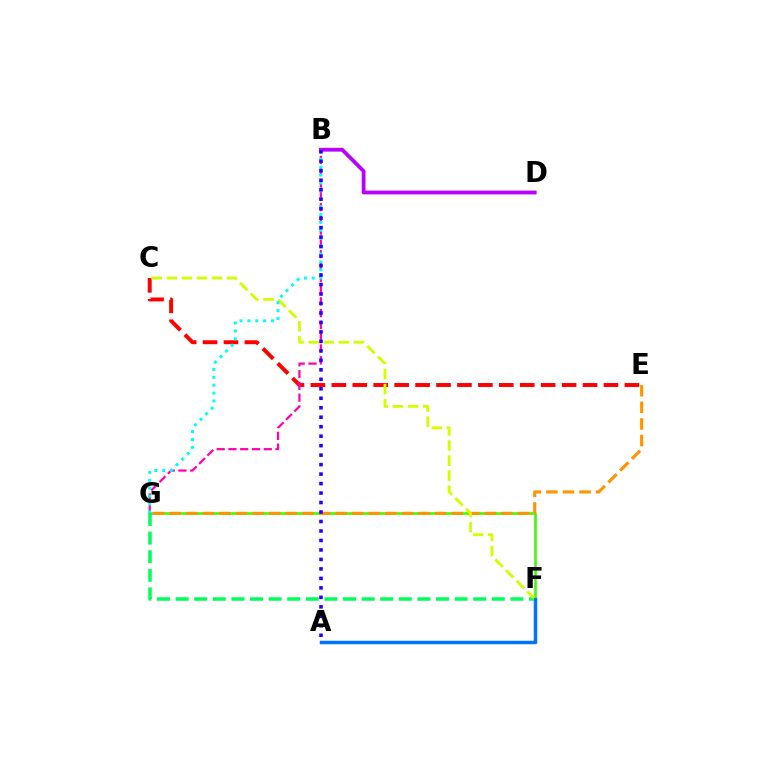{('F', 'G'): [{'color': '#3dff00', 'line_style': 'solid', 'thickness': 1.91}, {'color': '#00ff5c', 'line_style': 'dashed', 'thickness': 2.53}], ('B', 'D'): [{'color': '#b900ff', 'line_style': 'solid', 'thickness': 2.72}], ('E', 'G'): [{'color': '#ff9400', 'line_style': 'dashed', 'thickness': 2.25}], ('C', 'E'): [{'color': '#ff0000', 'line_style': 'dashed', 'thickness': 2.84}], ('B', 'G'): [{'color': '#ff00ac', 'line_style': 'dashed', 'thickness': 1.6}, {'color': '#00fff6', 'line_style': 'dotted', 'thickness': 2.14}], ('C', 'F'): [{'color': '#d1ff00', 'line_style': 'dashed', 'thickness': 2.05}], ('A', 'F'): [{'color': '#0074ff', 'line_style': 'solid', 'thickness': 2.51}], ('A', 'B'): [{'color': '#2500ff', 'line_style': 'dotted', 'thickness': 2.58}]}